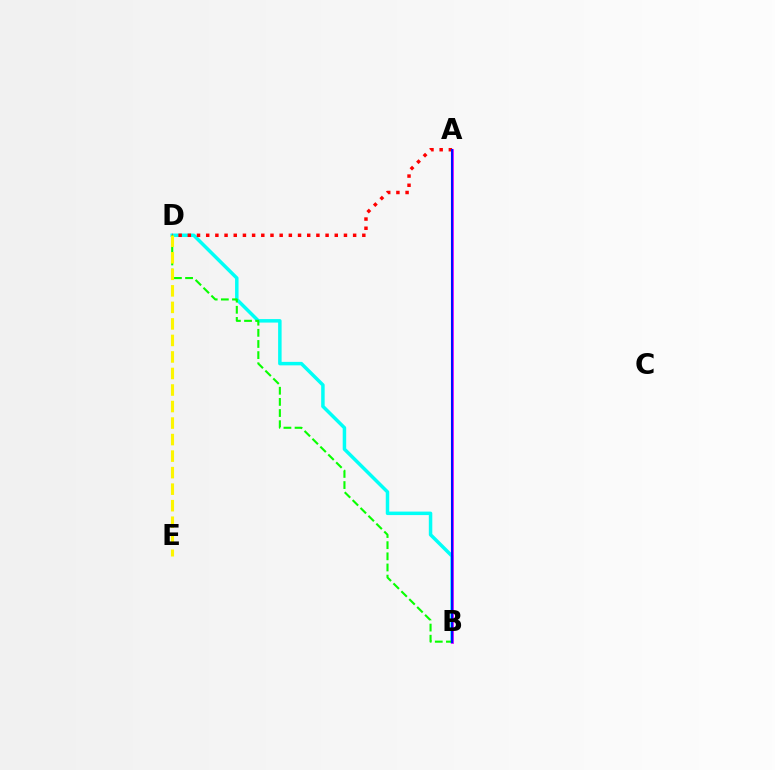{('B', 'D'): [{'color': '#00fff6', 'line_style': 'solid', 'thickness': 2.51}, {'color': '#08ff00', 'line_style': 'dashed', 'thickness': 1.51}], ('A', 'D'): [{'color': '#ff0000', 'line_style': 'dotted', 'thickness': 2.5}], ('D', 'E'): [{'color': '#fcf500', 'line_style': 'dashed', 'thickness': 2.25}], ('A', 'B'): [{'color': '#ee00ff', 'line_style': 'solid', 'thickness': 2.0}, {'color': '#0010ff', 'line_style': 'solid', 'thickness': 1.51}]}